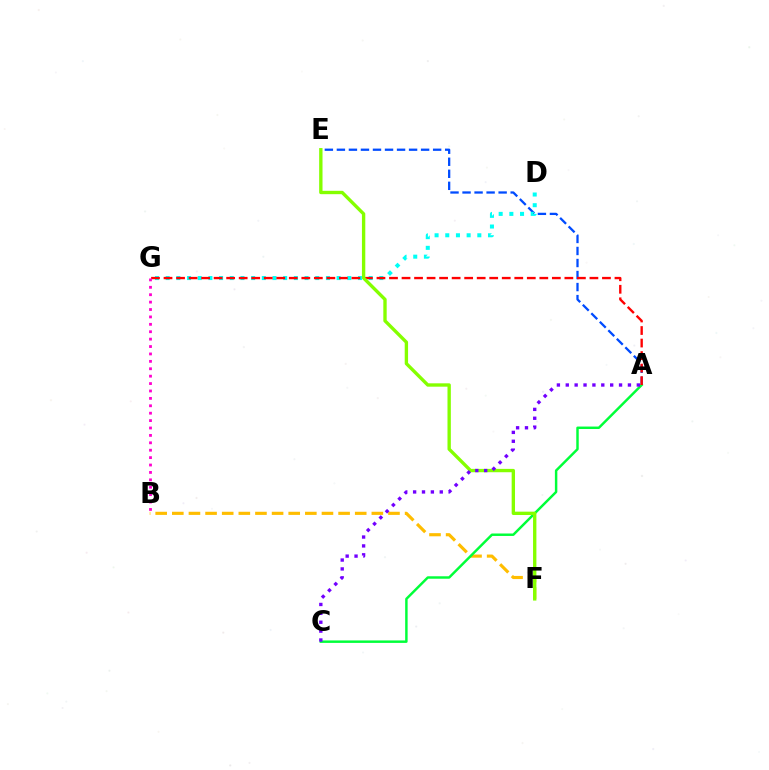{('B', 'F'): [{'color': '#ffbd00', 'line_style': 'dashed', 'thickness': 2.26}], ('A', 'E'): [{'color': '#004bff', 'line_style': 'dashed', 'thickness': 1.63}], ('D', 'G'): [{'color': '#00fff6', 'line_style': 'dotted', 'thickness': 2.9}], ('A', 'C'): [{'color': '#00ff39', 'line_style': 'solid', 'thickness': 1.77}, {'color': '#7200ff', 'line_style': 'dotted', 'thickness': 2.41}], ('A', 'G'): [{'color': '#ff0000', 'line_style': 'dashed', 'thickness': 1.7}], ('B', 'G'): [{'color': '#ff00cf', 'line_style': 'dotted', 'thickness': 2.01}], ('E', 'F'): [{'color': '#84ff00', 'line_style': 'solid', 'thickness': 2.42}]}